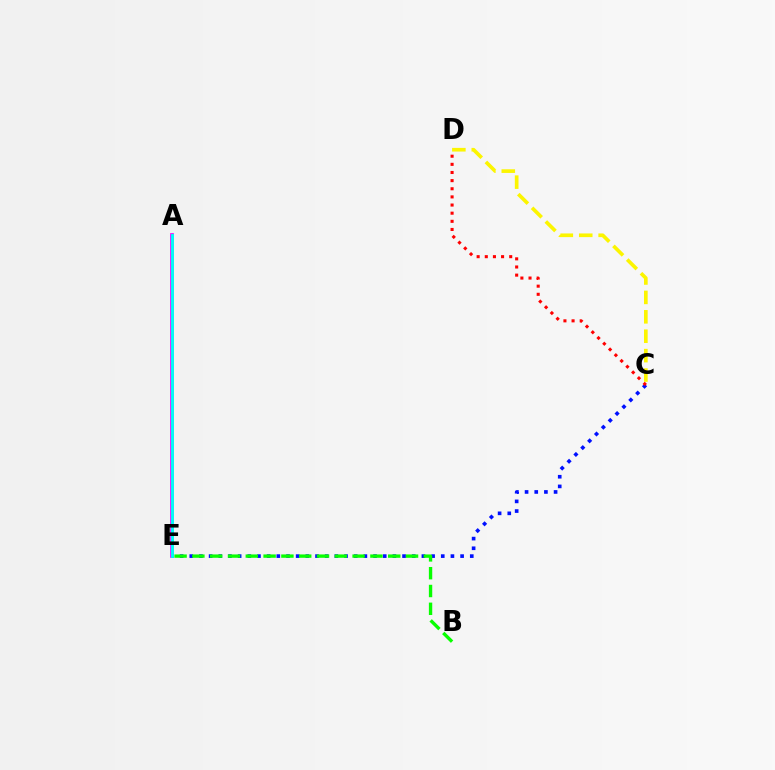{('C', 'D'): [{'color': '#fcf500', 'line_style': 'dashed', 'thickness': 2.64}, {'color': '#ff0000', 'line_style': 'dotted', 'thickness': 2.21}], ('A', 'E'): [{'color': '#ee00ff', 'line_style': 'solid', 'thickness': 2.65}, {'color': '#00fff6', 'line_style': 'solid', 'thickness': 2.06}], ('C', 'E'): [{'color': '#0010ff', 'line_style': 'dotted', 'thickness': 2.63}], ('B', 'E'): [{'color': '#08ff00', 'line_style': 'dashed', 'thickness': 2.42}]}